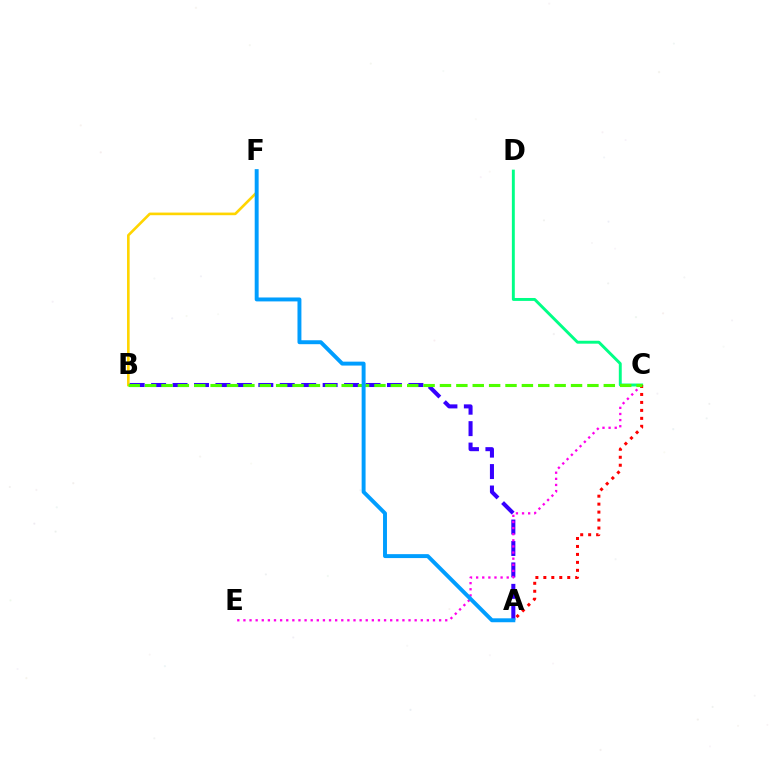{('C', 'D'): [{'color': '#00ff86', 'line_style': 'solid', 'thickness': 2.1}], ('B', 'F'): [{'color': '#ffd500', 'line_style': 'solid', 'thickness': 1.89}], ('A', 'B'): [{'color': '#3700ff', 'line_style': 'dashed', 'thickness': 2.91}], ('C', 'E'): [{'color': '#ff00ed', 'line_style': 'dotted', 'thickness': 1.66}], ('A', 'C'): [{'color': '#ff0000', 'line_style': 'dotted', 'thickness': 2.16}], ('B', 'C'): [{'color': '#4fff00', 'line_style': 'dashed', 'thickness': 2.23}], ('A', 'F'): [{'color': '#009eff', 'line_style': 'solid', 'thickness': 2.83}]}